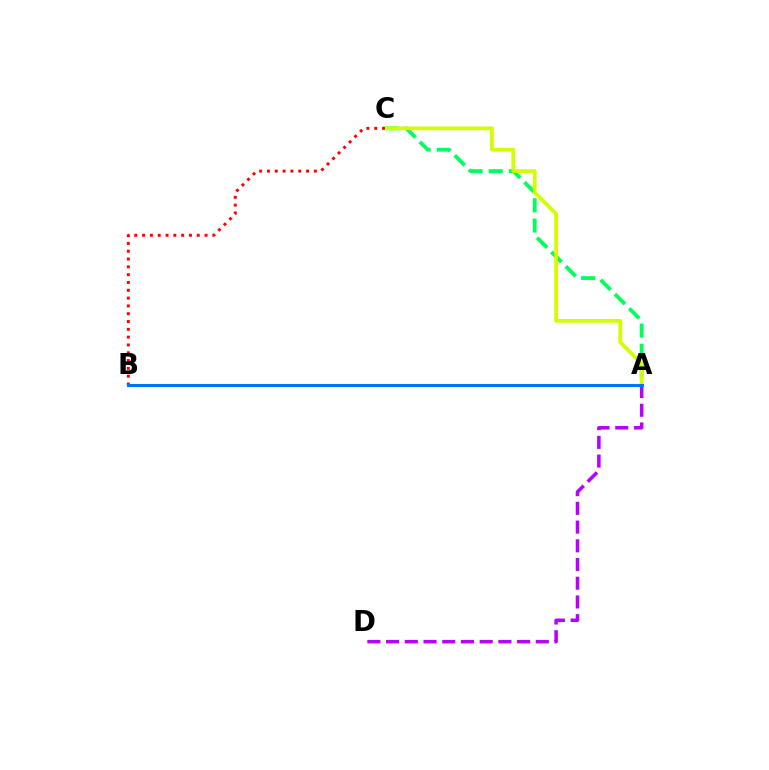{('A', 'C'): [{'color': '#00ff5c', 'line_style': 'dashed', 'thickness': 2.75}, {'color': '#d1ff00', 'line_style': 'solid', 'thickness': 2.71}], ('A', 'D'): [{'color': '#b900ff', 'line_style': 'dashed', 'thickness': 2.54}], ('B', 'C'): [{'color': '#ff0000', 'line_style': 'dotted', 'thickness': 2.12}], ('A', 'B'): [{'color': '#0074ff', 'line_style': 'solid', 'thickness': 2.21}]}